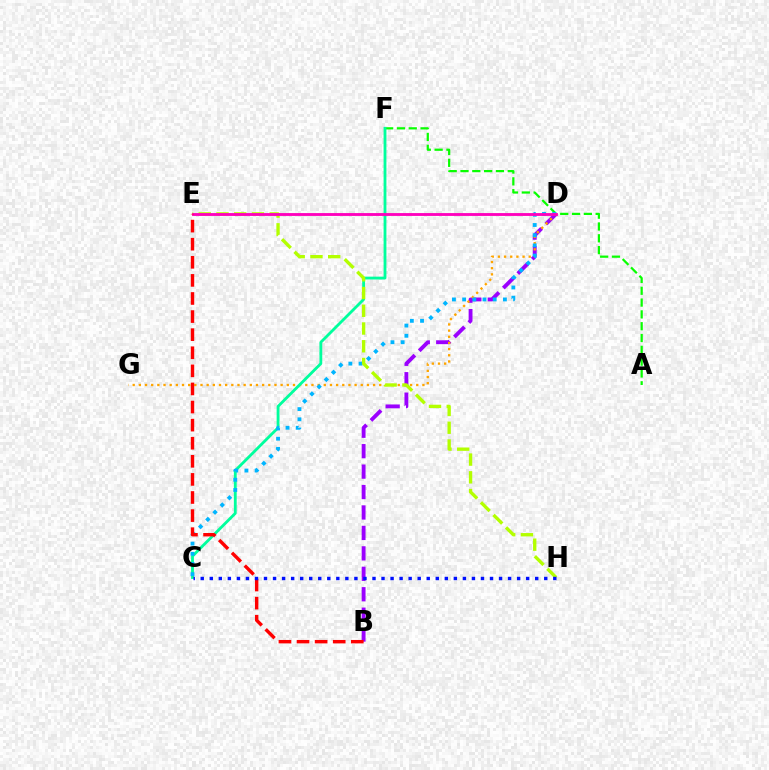{('A', 'F'): [{'color': '#08ff00', 'line_style': 'dashed', 'thickness': 1.61}], ('B', 'D'): [{'color': '#9b00ff', 'line_style': 'dashed', 'thickness': 2.78}], ('D', 'G'): [{'color': '#ffa500', 'line_style': 'dotted', 'thickness': 1.67}], ('C', 'F'): [{'color': '#00ff9d', 'line_style': 'solid', 'thickness': 2.03}], ('C', 'D'): [{'color': '#00b5ff', 'line_style': 'dotted', 'thickness': 2.77}], ('E', 'H'): [{'color': '#b3ff00', 'line_style': 'dashed', 'thickness': 2.41}], ('D', 'E'): [{'color': '#ff00bd', 'line_style': 'solid', 'thickness': 2.05}], ('B', 'E'): [{'color': '#ff0000', 'line_style': 'dashed', 'thickness': 2.46}], ('C', 'H'): [{'color': '#0010ff', 'line_style': 'dotted', 'thickness': 2.46}]}